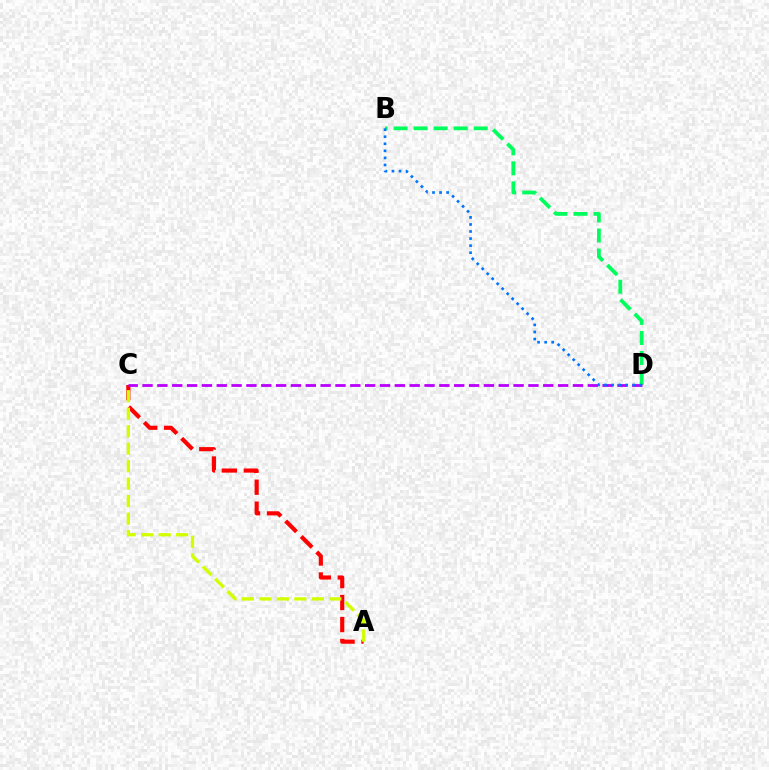{('B', 'D'): [{'color': '#00ff5c', 'line_style': 'dashed', 'thickness': 2.72}, {'color': '#0074ff', 'line_style': 'dotted', 'thickness': 1.92}], ('A', 'C'): [{'color': '#ff0000', 'line_style': 'dashed', 'thickness': 2.99}, {'color': '#d1ff00', 'line_style': 'dashed', 'thickness': 2.37}], ('C', 'D'): [{'color': '#b900ff', 'line_style': 'dashed', 'thickness': 2.02}]}